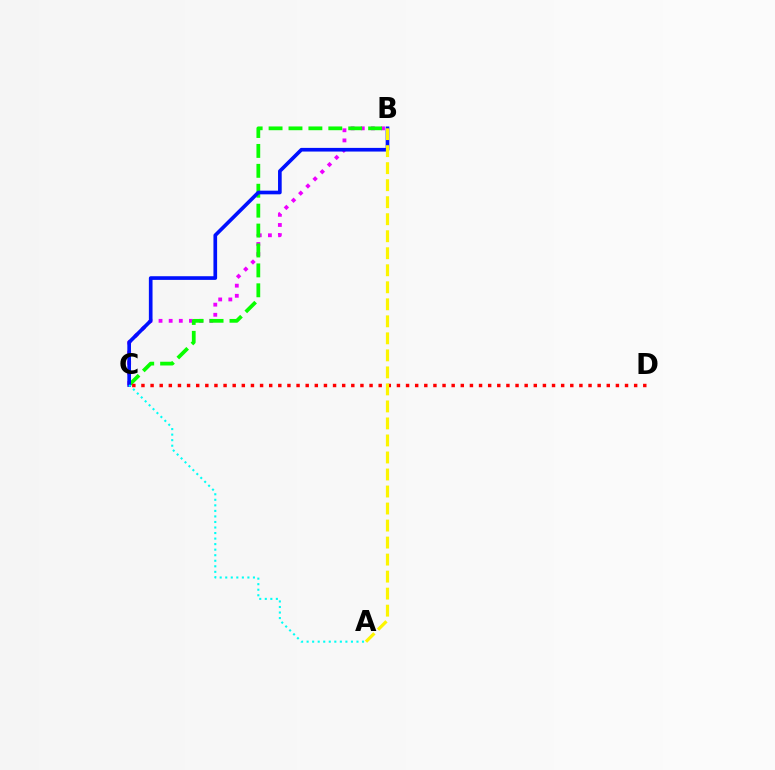{('B', 'C'): [{'color': '#ee00ff', 'line_style': 'dotted', 'thickness': 2.75}, {'color': '#08ff00', 'line_style': 'dashed', 'thickness': 2.7}, {'color': '#0010ff', 'line_style': 'solid', 'thickness': 2.64}], ('A', 'C'): [{'color': '#00fff6', 'line_style': 'dotted', 'thickness': 1.51}], ('C', 'D'): [{'color': '#ff0000', 'line_style': 'dotted', 'thickness': 2.48}], ('A', 'B'): [{'color': '#fcf500', 'line_style': 'dashed', 'thickness': 2.31}]}